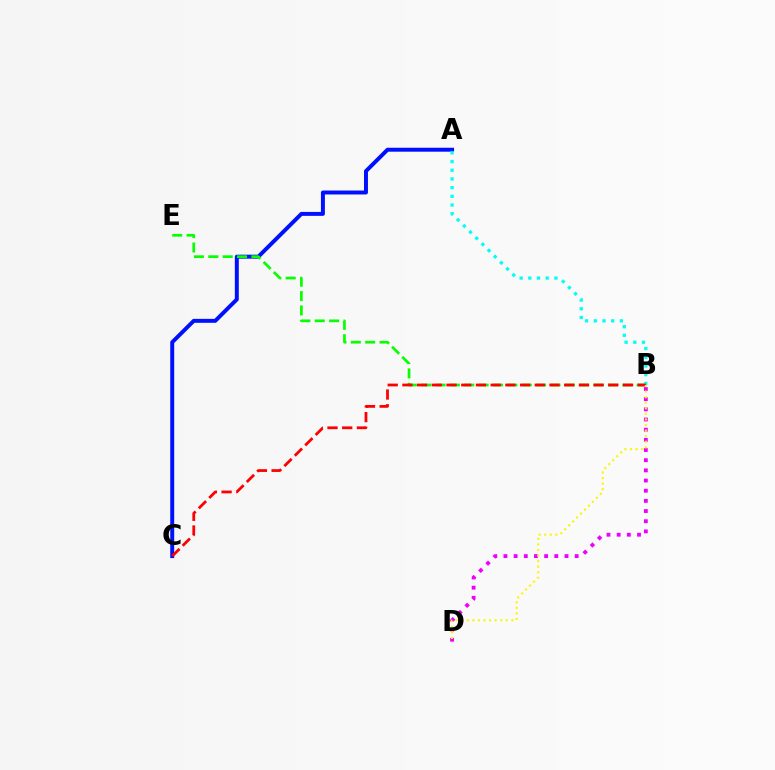{('B', 'D'): [{'color': '#ee00ff', 'line_style': 'dotted', 'thickness': 2.76}, {'color': '#fcf500', 'line_style': 'dotted', 'thickness': 1.51}], ('A', 'C'): [{'color': '#0010ff', 'line_style': 'solid', 'thickness': 2.85}], ('B', 'E'): [{'color': '#08ff00', 'line_style': 'dashed', 'thickness': 1.95}], ('A', 'B'): [{'color': '#00fff6', 'line_style': 'dotted', 'thickness': 2.36}], ('B', 'C'): [{'color': '#ff0000', 'line_style': 'dashed', 'thickness': 2.0}]}